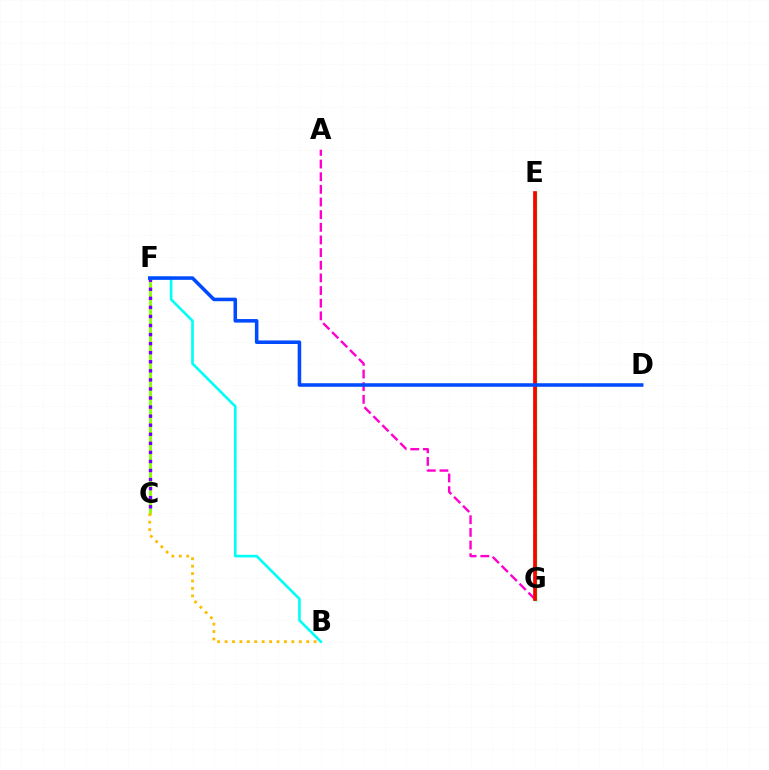{('C', 'F'): [{'color': '#84ff00', 'line_style': 'solid', 'thickness': 2.02}, {'color': '#7200ff', 'line_style': 'dotted', 'thickness': 2.46}], ('E', 'G'): [{'color': '#00ff39', 'line_style': 'solid', 'thickness': 2.46}, {'color': '#ff0000', 'line_style': 'solid', 'thickness': 2.66}], ('B', 'F'): [{'color': '#00fff6', 'line_style': 'solid', 'thickness': 1.9}], ('A', 'G'): [{'color': '#ff00cf', 'line_style': 'dashed', 'thickness': 1.72}], ('B', 'C'): [{'color': '#ffbd00', 'line_style': 'dotted', 'thickness': 2.02}], ('D', 'F'): [{'color': '#004bff', 'line_style': 'solid', 'thickness': 2.56}]}